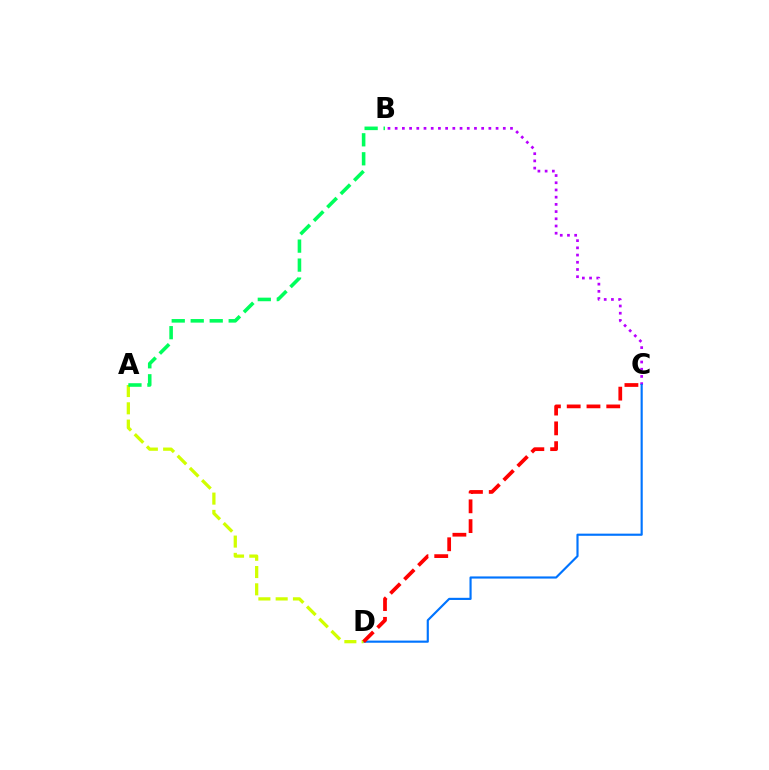{('B', 'C'): [{'color': '#b900ff', 'line_style': 'dotted', 'thickness': 1.96}], ('C', 'D'): [{'color': '#0074ff', 'line_style': 'solid', 'thickness': 1.55}, {'color': '#ff0000', 'line_style': 'dashed', 'thickness': 2.69}], ('A', 'D'): [{'color': '#d1ff00', 'line_style': 'dashed', 'thickness': 2.35}], ('A', 'B'): [{'color': '#00ff5c', 'line_style': 'dashed', 'thickness': 2.58}]}